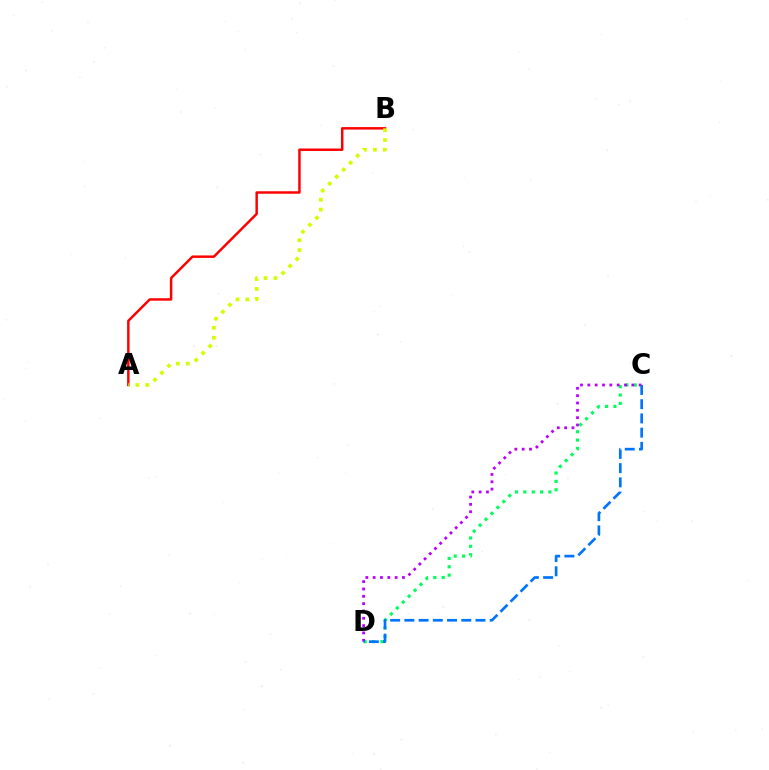{('C', 'D'): [{'color': '#00ff5c', 'line_style': 'dotted', 'thickness': 2.27}, {'color': '#b900ff', 'line_style': 'dotted', 'thickness': 1.99}, {'color': '#0074ff', 'line_style': 'dashed', 'thickness': 1.93}], ('A', 'B'): [{'color': '#ff0000', 'line_style': 'solid', 'thickness': 1.78}, {'color': '#d1ff00', 'line_style': 'dotted', 'thickness': 2.68}]}